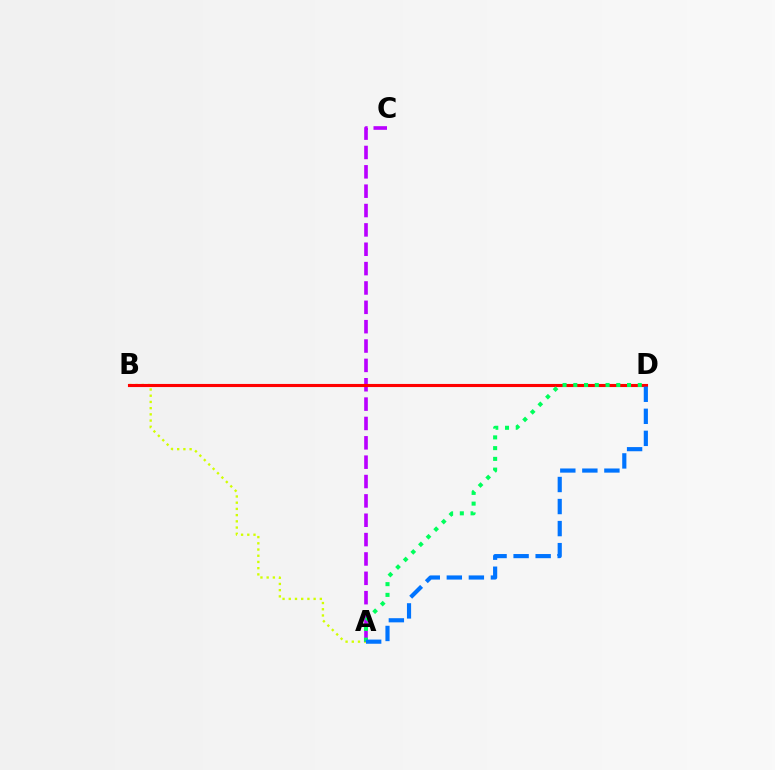{('A', 'B'): [{'color': '#d1ff00', 'line_style': 'dotted', 'thickness': 1.69}], ('A', 'C'): [{'color': '#b900ff', 'line_style': 'dashed', 'thickness': 2.63}], ('B', 'D'): [{'color': '#ff0000', 'line_style': 'solid', 'thickness': 2.23}], ('A', 'D'): [{'color': '#00ff5c', 'line_style': 'dotted', 'thickness': 2.92}, {'color': '#0074ff', 'line_style': 'dashed', 'thickness': 2.99}]}